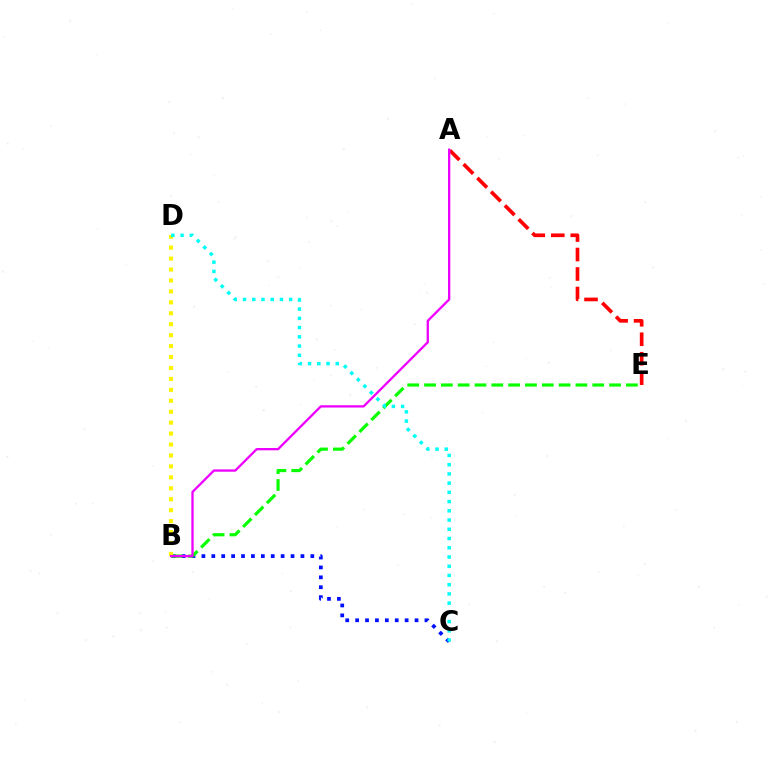{('B', 'C'): [{'color': '#0010ff', 'line_style': 'dotted', 'thickness': 2.69}], ('B', 'E'): [{'color': '#08ff00', 'line_style': 'dashed', 'thickness': 2.29}], ('A', 'E'): [{'color': '#ff0000', 'line_style': 'dashed', 'thickness': 2.65}], ('B', 'D'): [{'color': '#fcf500', 'line_style': 'dotted', 'thickness': 2.97}], ('A', 'B'): [{'color': '#ee00ff', 'line_style': 'solid', 'thickness': 1.66}], ('C', 'D'): [{'color': '#00fff6', 'line_style': 'dotted', 'thickness': 2.51}]}